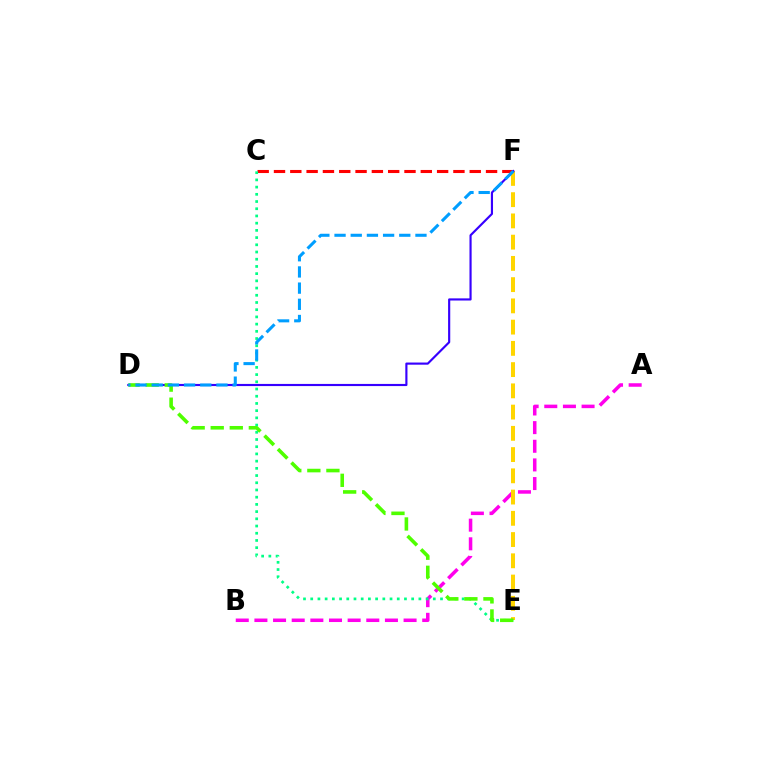{('A', 'B'): [{'color': '#ff00ed', 'line_style': 'dashed', 'thickness': 2.53}], ('C', 'F'): [{'color': '#ff0000', 'line_style': 'dashed', 'thickness': 2.22}], ('E', 'F'): [{'color': '#ffd500', 'line_style': 'dashed', 'thickness': 2.89}], ('C', 'E'): [{'color': '#00ff86', 'line_style': 'dotted', 'thickness': 1.96}], ('D', 'F'): [{'color': '#3700ff', 'line_style': 'solid', 'thickness': 1.55}, {'color': '#009eff', 'line_style': 'dashed', 'thickness': 2.2}], ('D', 'E'): [{'color': '#4fff00', 'line_style': 'dashed', 'thickness': 2.59}]}